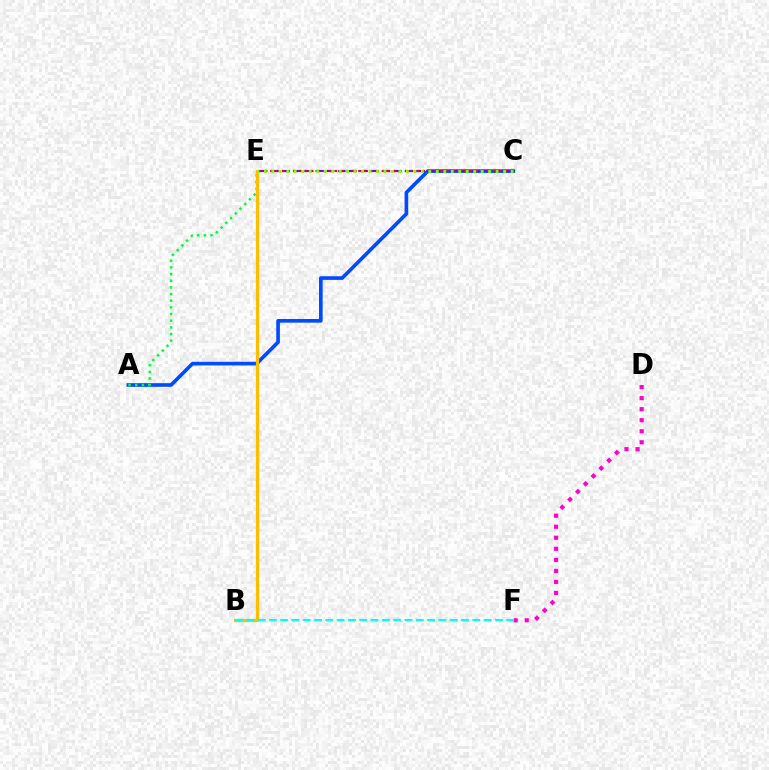{('A', 'C'): [{'color': '#004bff', 'line_style': 'solid', 'thickness': 2.63}], ('A', 'E'): [{'color': '#00ff39', 'line_style': 'dotted', 'thickness': 1.81}], ('B', 'E'): [{'color': '#ffbd00', 'line_style': 'solid', 'thickness': 2.32}], ('B', 'F'): [{'color': '#00fff6', 'line_style': 'dashed', 'thickness': 1.54}], ('C', 'E'): [{'color': '#7200ff', 'line_style': 'dashed', 'thickness': 1.52}, {'color': '#ff0000', 'line_style': 'dotted', 'thickness': 1.59}, {'color': '#84ff00', 'line_style': 'dotted', 'thickness': 2.03}], ('D', 'F'): [{'color': '#ff00cf', 'line_style': 'dotted', 'thickness': 3.0}]}